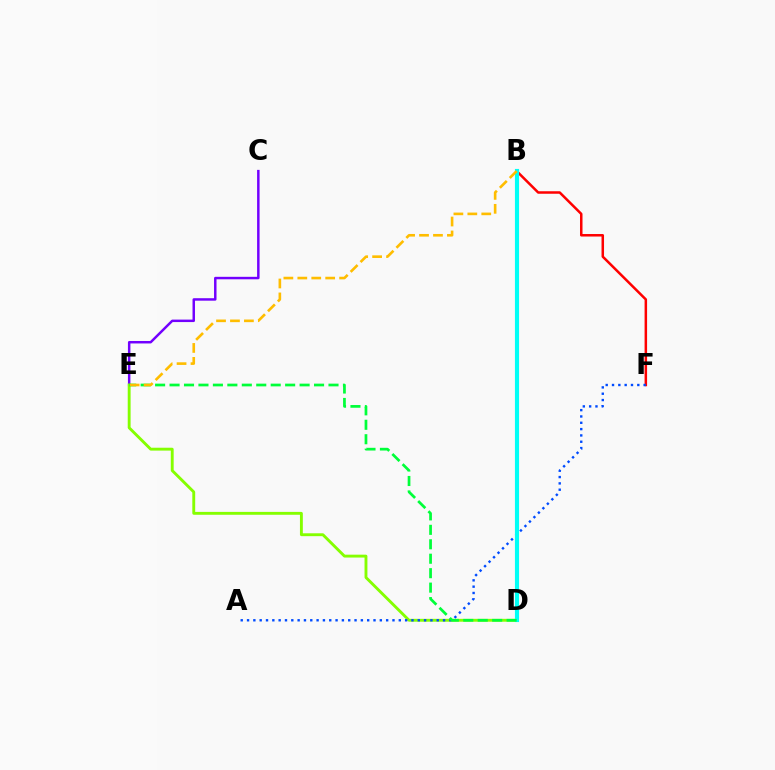{('B', 'F'): [{'color': '#ff0000', 'line_style': 'solid', 'thickness': 1.81}], ('C', 'E'): [{'color': '#7200ff', 'line_style': 'solid', 'thickness': 1.78}], ('B', 'D'): [{'color': '#ff00cf', 'line_style': 'dotted', 'thickness': 2.06}, {'color': '#00fff6', 'line_style': 'solid', 'thickness': 2.97}], ('D', 'E'): [{'color': '#84ff00', 'line_style': 'solid', 'thickness': 2.07}, {'color': '#00ff39', 'line_style': 'dashed', 'thickness': 1.96}], ('A', 'F'): [{'color': '#004bff', 'line_style': 'dotted', 'thickness': 1.72}], ('B', 'E'): [{'color': '#ffbd00', 'line_style': 'dashed', 'thickness': 1.89}]}